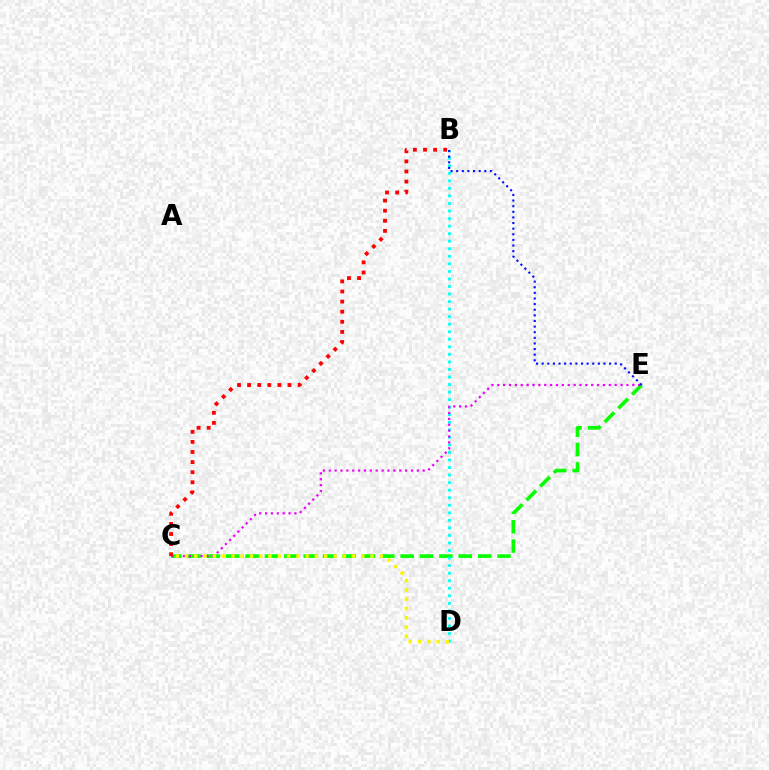{('C', 'E'): [{'color': '#08ff00', 'line_style': 'dashed', 'thickness': 2.63}, {'color': '#ee00ff', 'line_style': 'dotted', 'thickness': 1.6}], ('B', 'D'): [{'color': '#00fff6', 'line_style': 'dotted', 'thickness': 2.05}], ('B', 'E'): [{'color': '#0010ff', 'line_style': 'dotted', 'thickness': 1.53}], ('C', 'D'): [{'color': '#fcf500', 'line_style': 'dotted', 'thickness': 2.52}], ('B', 'C'): [{'color': '#ff0000', 'line_style': 'dotted', 'thickness': 2.74}]}